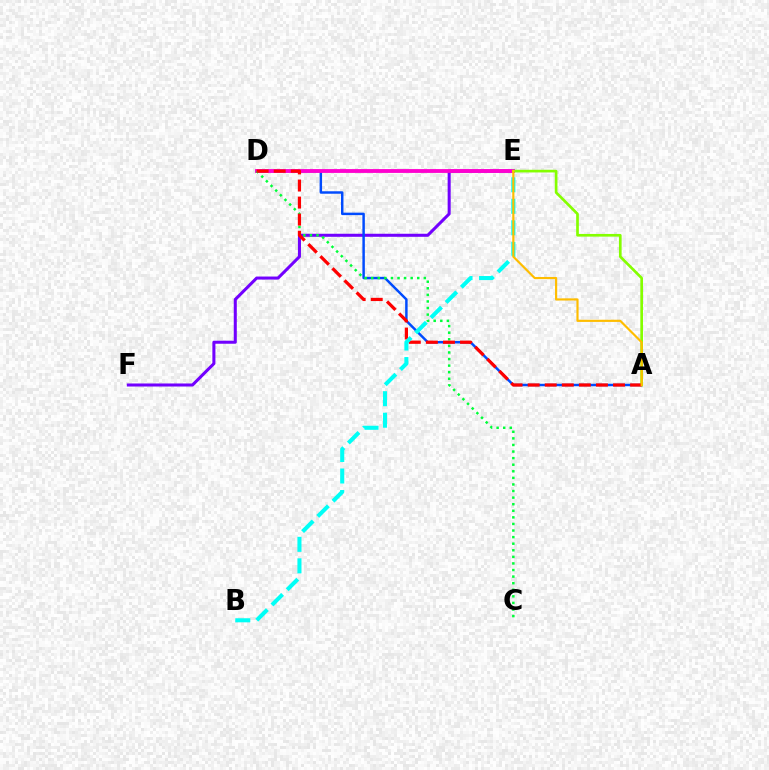{('E', 'F'): [{'color': '#7200ff', 'line_style': 'solid', 'thickness': 2.19}], ('A', 'D'): [{'color': '#004bff', 'line_style': 'solid', 'thickness': 1.77}, {'color': '#ff0000', 'line_style': 'dashed', 'thickness': 2.32}], ('D', 'E'): [{'color': '#ff00cf', 'line_style': 'solid', 'thickness': 2.76}], ('A', 'E'): [{'color': '#84ff00', 'line_style': 'solid', 'thickness': 1.93}, {'color': '#ffbd00', 'line_style': 'solid', 'thickness': 1.56}], ('C', 'D'): [{'color': '#00ff39', 'line_style': 'dotted', 'thickness': 1.79}], ('B', 'E'): [{'color': '#00fff6', 'line_style': 'dashed', 'thickness': 2.92}]}